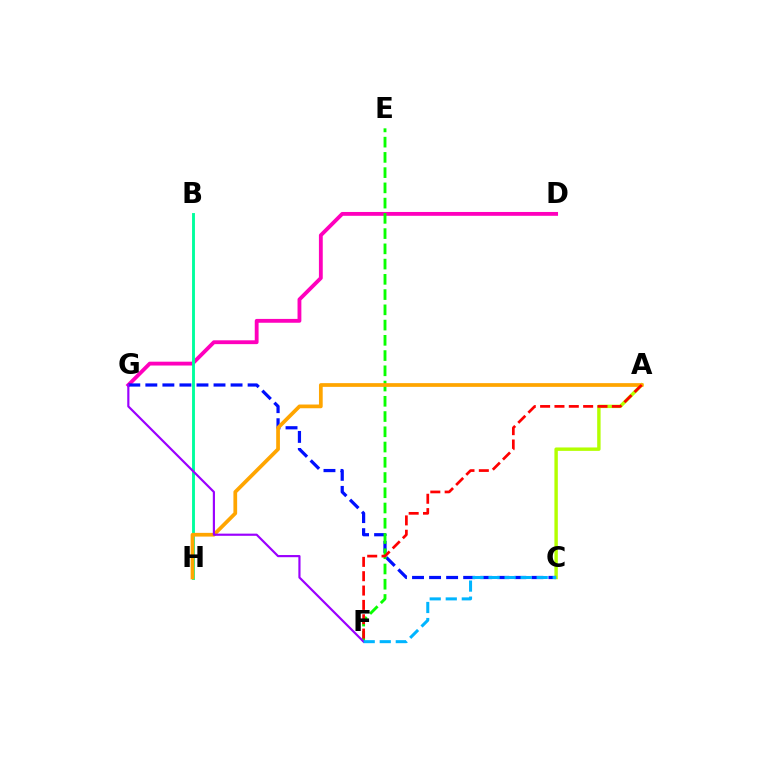{('D', 'G'): [{'color': '#ff00bd', 'line_style': 'solid', 'thickness': 2.76}], ('A', 'C'): [{'color': '#b3ff00', 'line_style': 'solid', 'thickness': 2.46}], ('C', 'G'): [{'color': '#0010ff', 'line_style': 'dashed', 'thickness': 2.32}], ('B', 'H'): [{'color': '#00ff9d', 'line_style': 'solid', 'thickness': 2.08}], ('E', 'F'): [{'color': '#08ff00', 'line_style': 'dashed', 'thickness': 2.07}], ('A', 'H'): [{'color': '#ffa500', 'line_style': 'solid', 'thickness': 2.68}], ('F', 'G'): [{'color': '#9b00ff', 'line_style': 'solid', 'thickness': 1.56}], ('A', 'F'): [{'color': '#ff0000', 'line_style': 'dashed', 'thickness': 1.95}], ('C', 'F'): [{'color': '#00b5ff', 'line_style': 'dashed', 'thickness': 2.18}]}